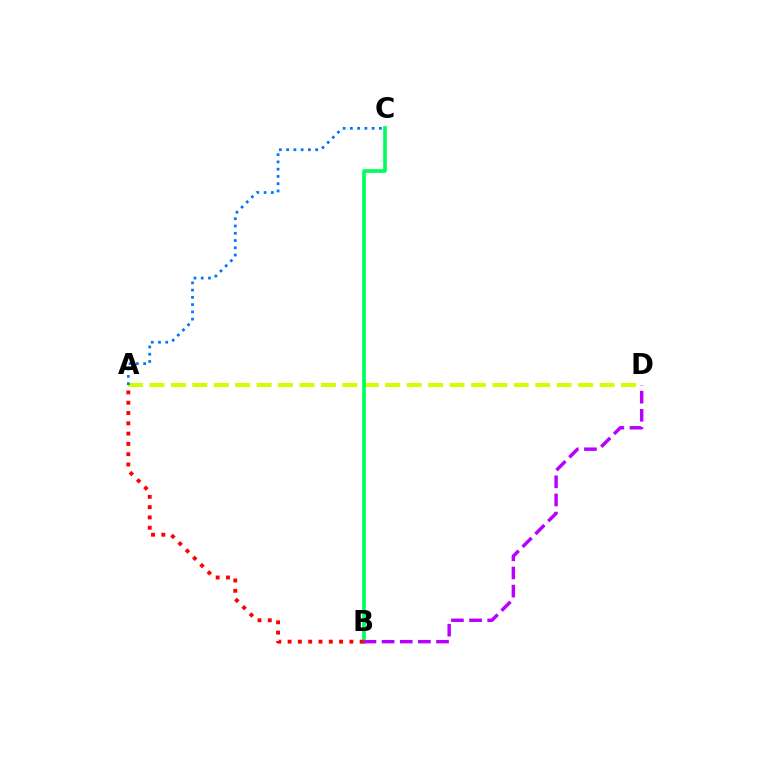{('A', 'D'): [{'color': '#d1ff00', 'line_style': 'dashed', 'thickness': 2.91}], ('A', 'C'): [{'color': '#0074ff', 'line_style': 'dotted', 'thickness': 1.97}], ('B', 'C'): [{'color': '#00ff5c', 'line_style': 'solid', 'thickness': 2.65}], ('B', 'D'): [{'color': '#b900ff', 'line_style': 'dashed', 'thickness': 2.46}], ('A', 'B'): [{'color': '#ff0000', 'line_style': 'dotted', 'thickness': 2.8}]}